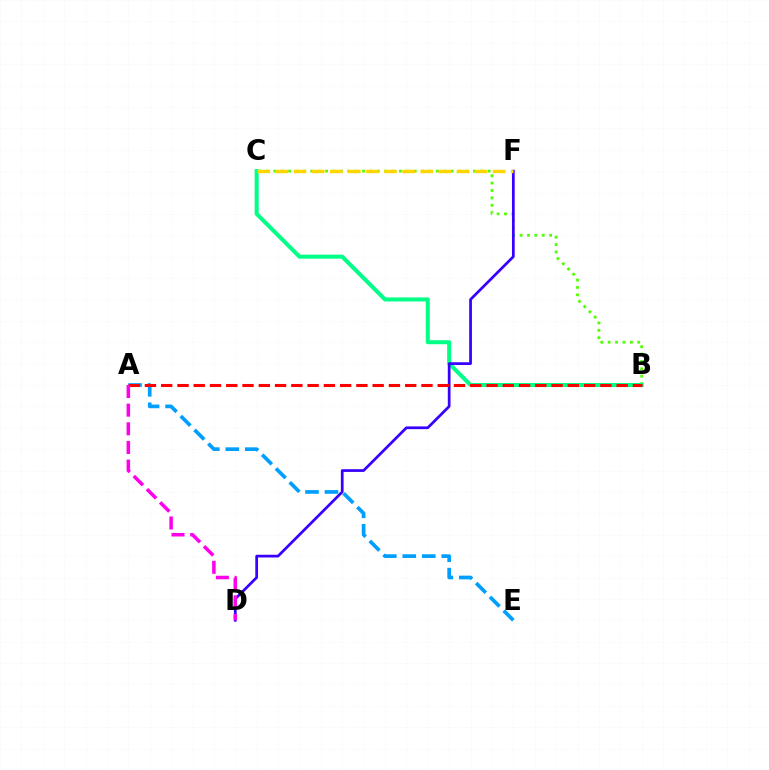{('B', 'C'): [{'color': '#4fff00', 'line_style': 'dotted', 'thickness': 2.01}, {'color': '#00ff86', 'line_style': 'solid', 'thickness': 2.9}], ('D', 'F'): [{'color': '#3700ff', 'line_style': 'solid', 'thickness': 1.97}], ('A', 'E'): [{'color': '#009eff', 'line_style': 'dashed', 'thickness': 2.65}], ('A', 'B'): [{'color': '#ff0000', 'line_style': 'dashed', 'thickness': 2.21}], ('A', 'D'): [{'color': '#ff00ed', 'line_style': 'dashed', 'thickness': 2.53}], ('C', 'F'): [{'color': '#ffd500', 'line_style': 'dashed', 'thickness': 2.46}]}